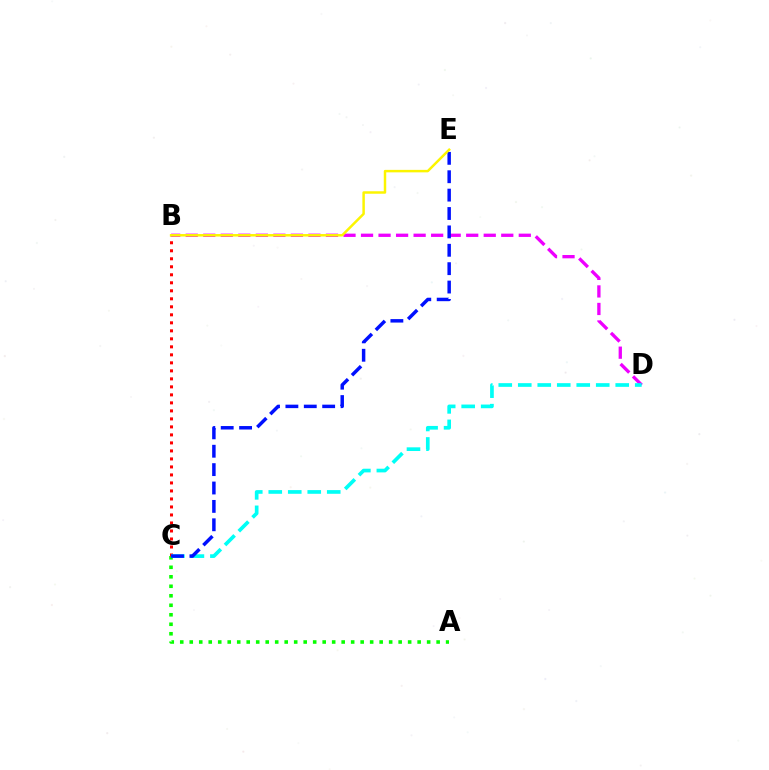{('A', 'C'): [{'color': '#08ff00', 'line_style': 'dotted', 'thickness': 2.58}], ('B', 'C'): [{'color': '#ff0000', 'line_style': 'dotted', 'thickness': 2.18}], ('B', 'D'): [{'color': '#ee00ff', 'line_style': 'dashed', 'thickness': 2.38}], ('C', 'D'): [{'color': '#00fff6', 'line_style': 'dashed', 'thickness': 2.65}], ('C', 'E'): [{'color': '#0010ff', 'line_style': 'dashed', 'thickness': 2.5}], ('B', 'E'): [{'color': '#fcf500', 'line_style': 'solid', 'thickness': 1.78}]}